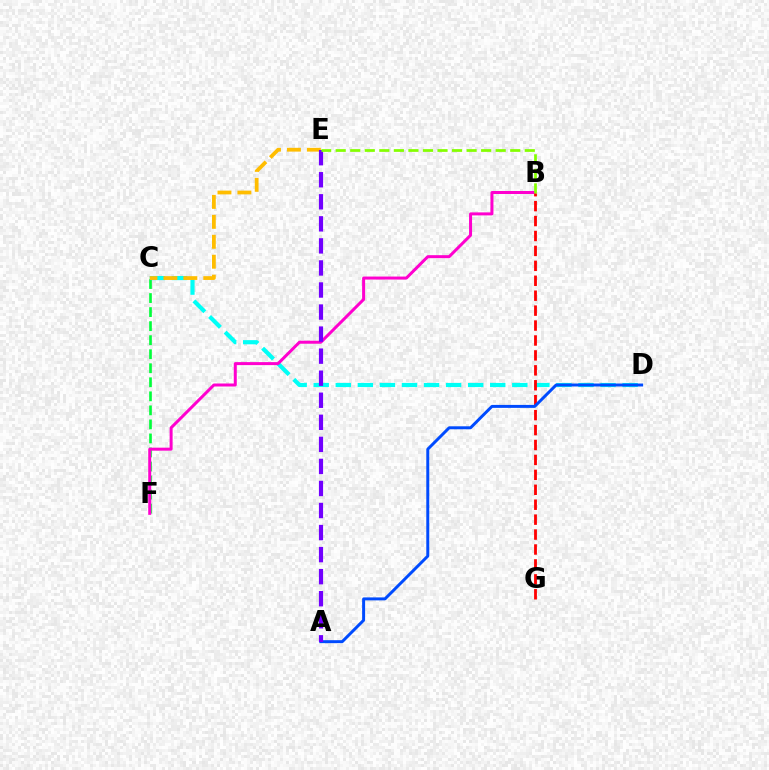{('C', 'F'): [{'color': '#00ff39', 'line_style': 'dashed', 'thickness': 1.91}], ('C', 'D'): [{'color': '#00fff6', 'line_style': 'dashed', 'thickness': 3.0}], ('B', 'F'): [{'color': '#ff00cf', 'line_style': 'solid', 'thickness': 2.16}], ('C', 'E'): [{'color': '#ffbd00', 'line_style': 'dashed', 'thickness': 2.71}], ('B', 'G'): [{'color': '#ff0000', 'line_style': 'dashed', 'thickness': 2.03}], ('A', 'D'): [{'color': '#004bff', 'line_style': 'solid', 'thickness': 2.13}], ('A', 'E'): [{'color': '#7200ff', 'line_style': 'dashed', 'thickness': 3.0}], ('B', 'E'): [{'color': '#84ff00', 'line_style': 'dashed', 'thickness': 1.98}]}